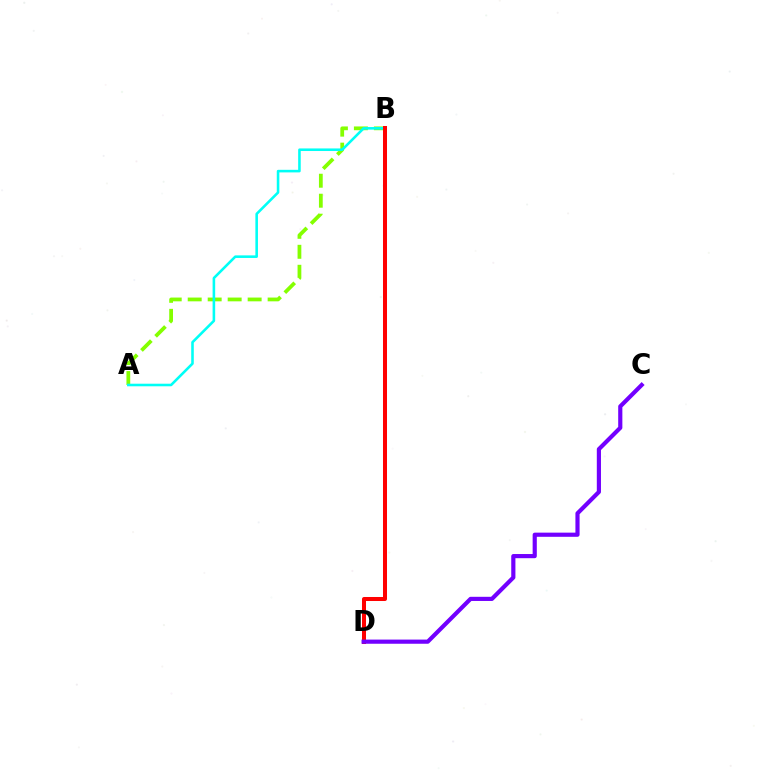{('A', 'B'): [{'color': '#84ff00', 'line_style': 'dashed', 'thickness': 2.71}, {'color': '#00fff6', 'line_style': 'solid', 'thickness': 1.86}], ('B', 'D'): [{'color': '#ff0000', 'line_style': 'solid', 'thickness': 2.89}], ('C', 'D'): [{'color': '#7200ff', 'line_style': 'solid', 'thickness': 3.0}]}